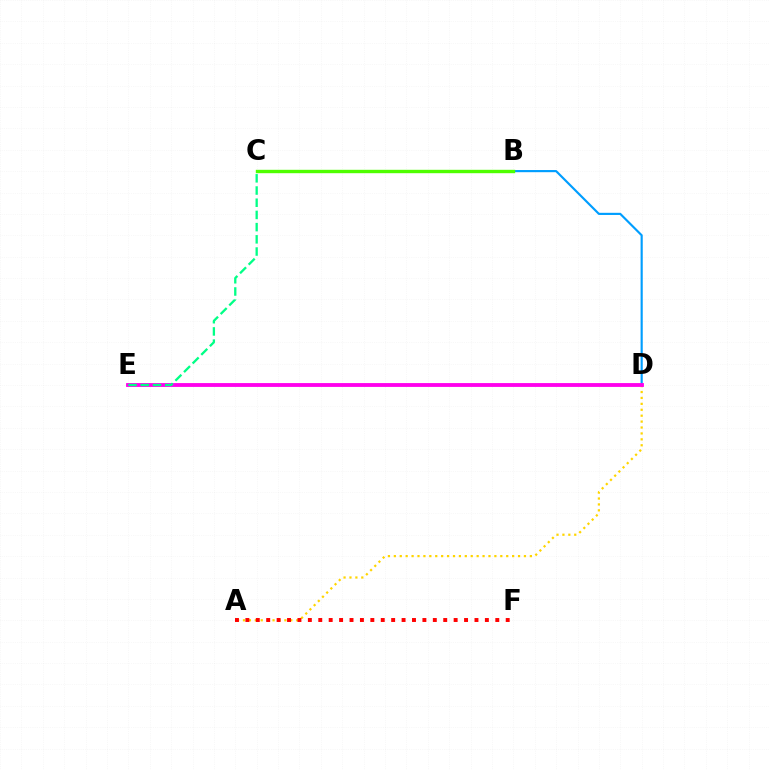{('A', 'D'): [{'color': '#ffd500', 'line_style': 'dotted', 'thickness': 1.61}], ('B', 'D'): [{'color': '#009eff', 'line_style': 'solid', 'thickness': 1.55}], ('B', 'C'): [{'color': '#3700ff', 'line_style': 'dashed', 'thickness': 2.13}, {'color': '#4fff00', 'line_style': 'solid', 'thickness': 2.44}], ('A', 'F'): [{'color': '#ff0000', 'line_style': 'dotted', 'thickness': 2.83}], ('D', 'E'): [{'color': '#ff00ed', 'line_style': 'solid', 'thickness': 2.76}], ('C', 'E'): [{'color': '#00ff86', 'line_style': 'dashed', 'thickness': 1.66}]}